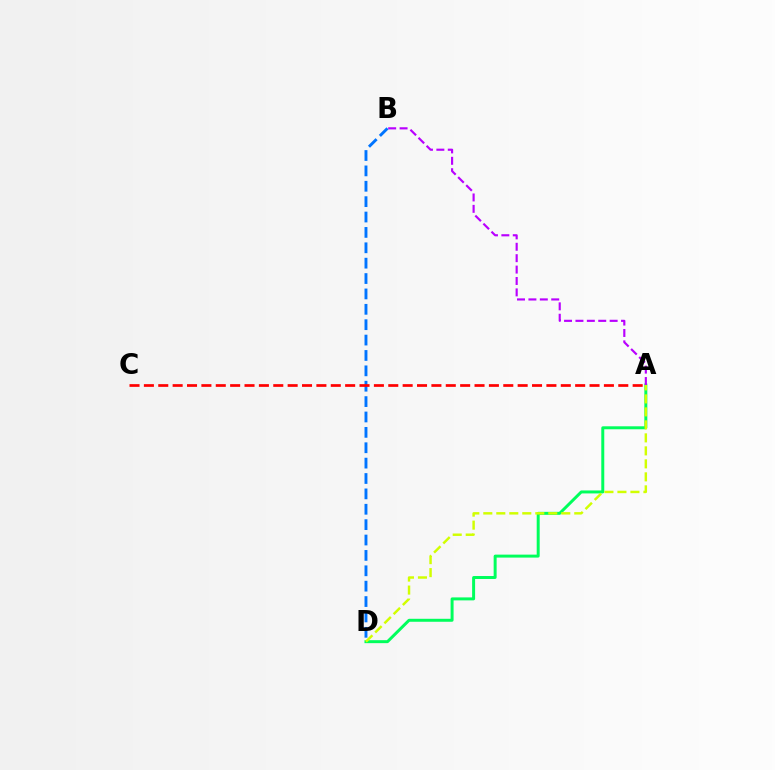{('B', 'D'): [{'color': '#0074ff', 'line_style': 'dashed', 'thickness': 2.09}], ('A', 'D'): [{'color': '#00ff5c', 'line_style': 'solid', 'thickness': 2.14}, {'color': '#d1ff00', 'line_style': 'dashed', 'thickness': 1.77}], ('A', 'B'): [{'color': '#b900ff', 'line_style': 'dashed', 'thickness': 1.55}], ('A', 'C'): [{'color': '#ff0000', 'line_style': 'dashed', 'thickness': 1.95}]}